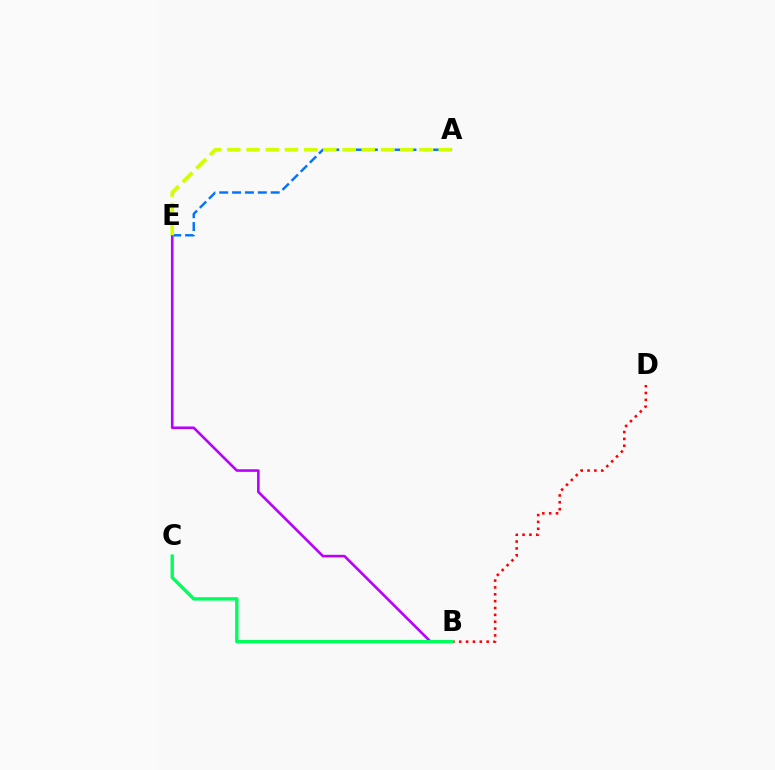{('B', 'E'): [{'color': '#b900ff', 'line_style': 'solid', 'thickness': 1.87}], ('B', 'D'): [{'color': '#ff0000', 'line_style': 'dotted', 'thickness': 1.86}], ('A', 'E'): [{'color': '#0074ff', 'line_style': 'dashed', 'thickness': 1.75}, {'color': '#d1ff00', 'line_style': 'dashed', 'thickness': 2.61}], ('B', 'C'): [{'color': '#00ff5c', 'line_style': 'solid', 'thickness': 2.44}]}